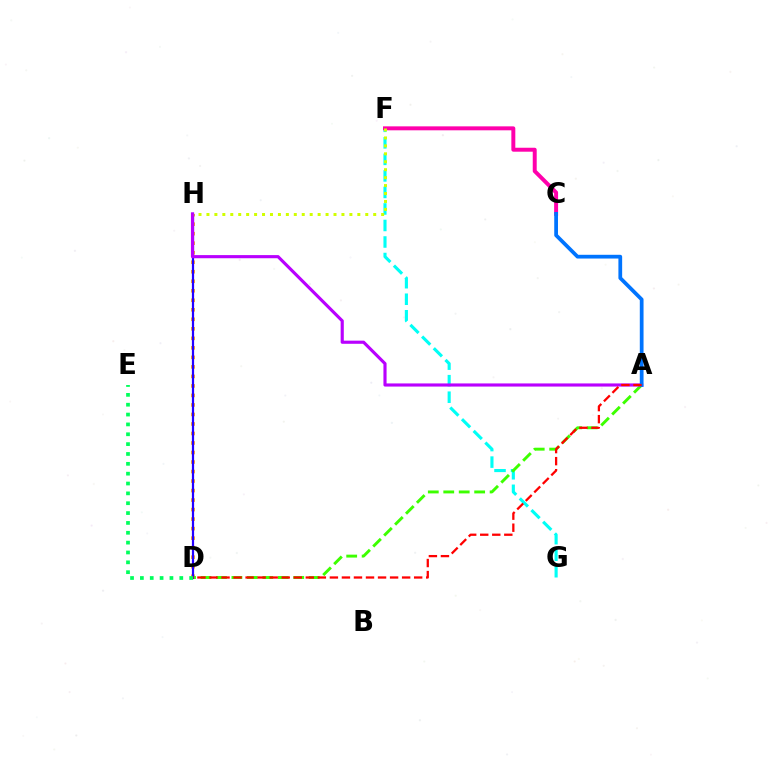{('D', 'H'): [{'color': '#ff9400', 'line_style': 'dotted', 'thickness': 2.59}, {'color': '#2500ff', 'line_style': 'solid', 'thickness': 1.6}], ('F', 'G'): [{'color': '#00fff6', 'line_style': 'dashed', 'thickness': 2.24}], ('A', 'D'): [{'color': '#3dff00', 'line_style': 'dashed', 'thickness': 2.1}, {'color': '#ff0000', 'line_style': 'dashed', 'thickness': 1.64}], ('C', 'F'): [{'color': '#ff00ac', 'line_style': 'solid', 'thickness': 2.85}], ('A', 'H'): [{'color': '#b900ff', 'line_style': 'solid', 'thickness': 2.26}], ('A', 'C'): [{'color': '#0074ff', 'line_style': 'solid', 'thickness': 2.7}], ('D', 'E'): [{'color': '#00ff5c', 'line_style': 'dotted', 'thickness': 2.68}], ('F', 'H'): [{'color': '#d1ff00', 'line_style': 'dotted', 'thickness': 2.16}]}